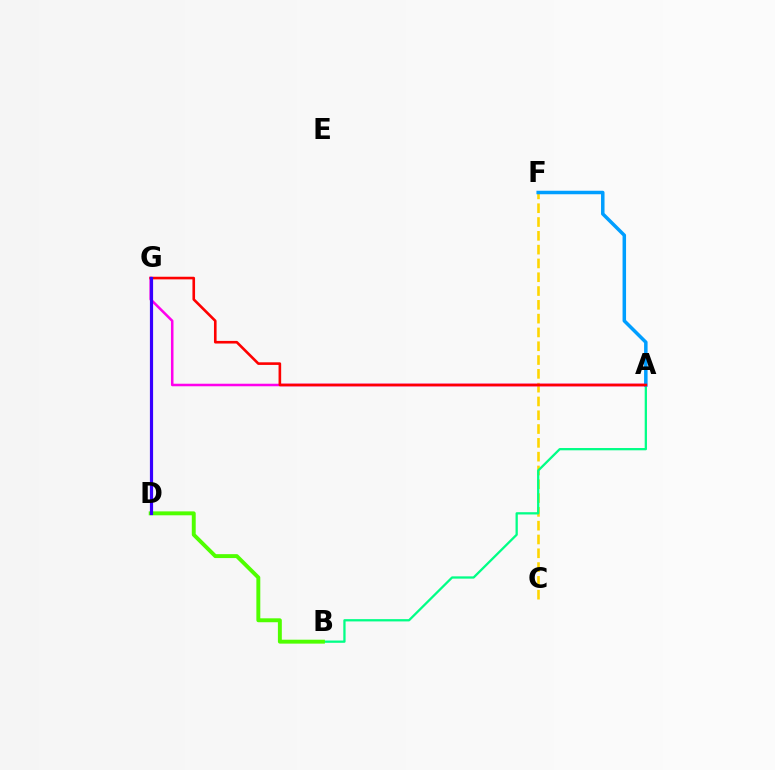{('C', 'F'): [{'color': '#ffd500', 'line_style': 'dashed', 'thickness': 1.88}], ('A', 'B'): [{'color': '#00ff86', 'line_style': 'solid', 'thickness': 1.64}], ('B', 'D'): [{'color': '#4fff00', 'line_style': 'solid', 'thickness': 2.82}], ('A', 'G'): [{'color': '#ff00ed', 'line_style': 'solid', 'thickness': 1.83}, {'color': '#ff0000', 'line_style': 'solid', 'thickness': 1.88}], ('A', 'F'): [{'color': '#009eff', 'line_style': 'solid', 'thickness': 2.52}], ('D', 'G'): [{'color': '#3700ff', 'line_style': 'solid', 'thickness': 2.29}]}